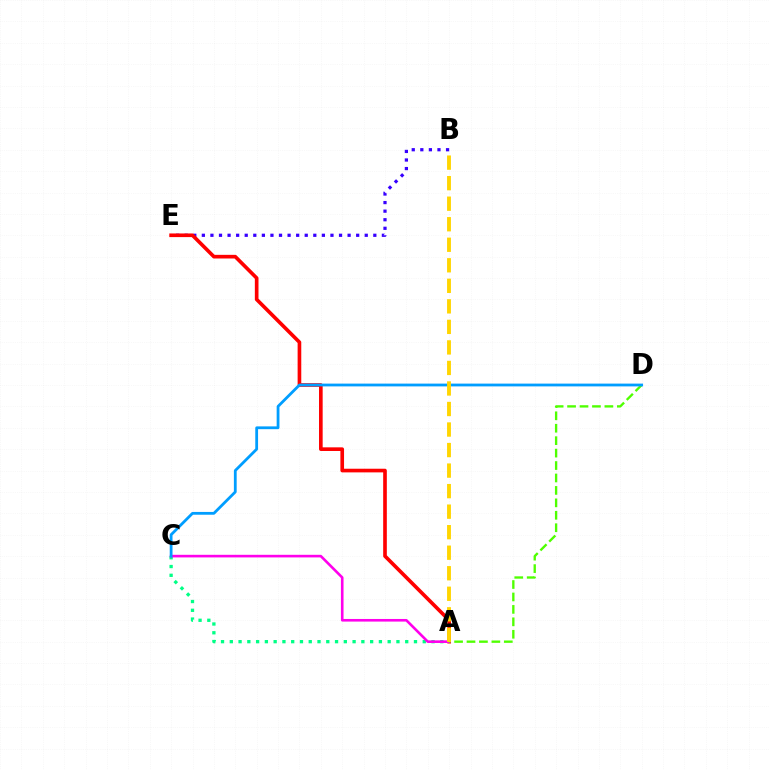{('B', 'E'): [{'color': '#3700ff', 'line_style': 'dotted', 'thickness': 2.33}], ('A', 'C'): [{'color': '#00ff86', 'line_style': 'dotted', 'thickness': 2.38}, {'color': '#ff00ed', 'line_style': 'solid', 'thickness': 1.88}], ('A', 'E'): [{'color': '#ff0000', 'line_style': 'solid', 'thickness': 2.63}], ('A', 'D'): [{'color': '#4fff00', 'line_style': 'dashed', 'thickness': 1.69}], ('C', 'D'): [{'color': '#009eff', 'line_style': 'solid', 'thickness': 2.01}], ('A', 'B'): [{'color': '#ffd500', 'line_style': 'dashed', 'thickness': 2.79}]}